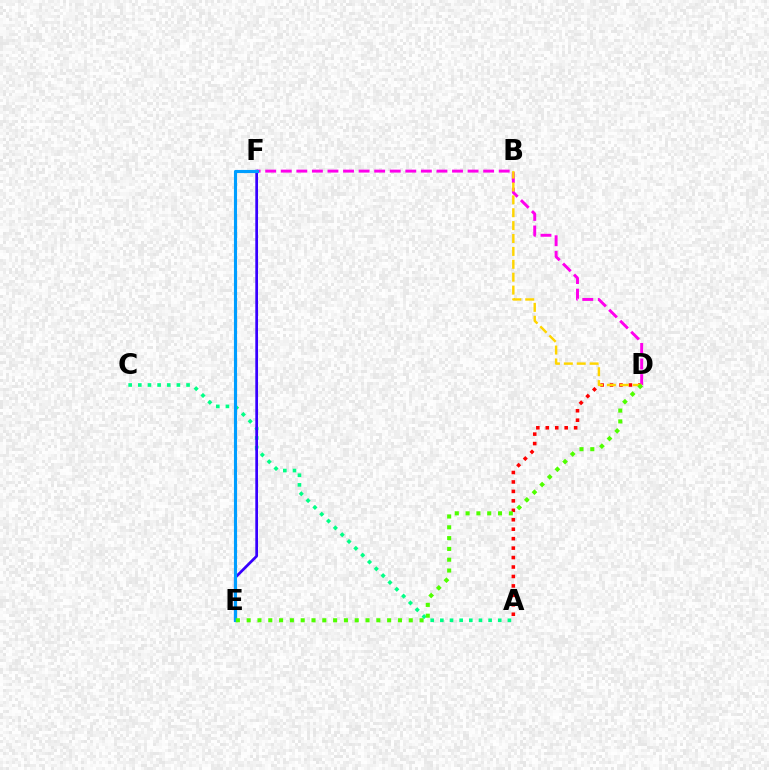{('A', 'D'): [{'color': '#ff0000', 'line_style': 'dotted', 'thickness': 2.57}], ('D', 'F'): [{'color': '#ff00ed', 'line_style': 'dashed', 'thickness': 2.11}], ('A', 'C'): [{'color': '#00ff86', 'line_style': 'dotted', 'thickness': 2.62}], ('E', 'F'): [{'color': '#3700ff', 'line_style': 'solid', 'thickness': 1.96}, {'color': '#009eff', 'line_style': 'solid', 'thickness': 2.25}], ('B', 'D'): [{'color': '#ffd500', 'line_style': 'dashed', 'thickness': 1.75}], ('D', 'E'): [{'color': '#4fff00', 'line_style': 'dotted', 'thickness': 2.94}]}